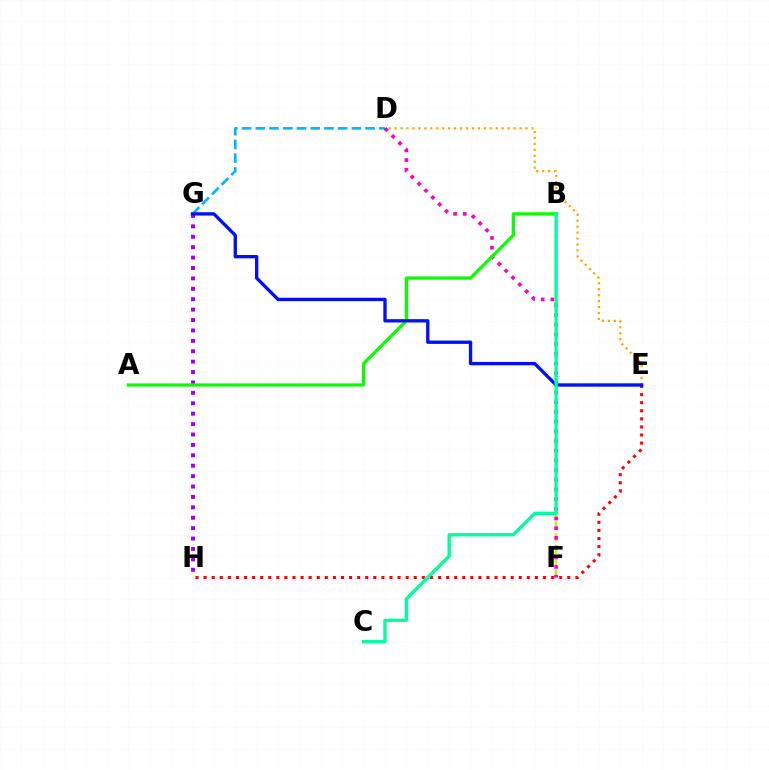{('D', 'E'): [{'color': '#ffa500', 'line_style': 'dotted', 'thickness': 1.62}], ('B', 'F'): [{'color': '#b3ff00', 'line_style': 'dashed', 'thickness': 1.65}], ('G', 'H'): [{'color': '#9b00ff', 'line_style': 'dotted', 'thickness': 2.83}], ('D', 'G'): [{'color': '#00b5ff', 'line_style': 'dashed', 'thickness': 1.86}], ('E', 'H'): [{'color': '#ff0000', 'line_style': 'dotted', 'thickness': 2.2}], ('D', 'F'): [{'color': '#ff00bd', 'line_style': 'dotted', 'thickness': 2.63}], ('A', 'B'): [{'color': '#08ff00', 'line_style': 'solid', 'thickness': 2.33}], ('E', 'G'): [{'color': '#0010ff', 'line_style': 'solid', 'thickness': 2.4}], ('B', 'C'): [{'color': '#00ff9d', 'line_style': 'solid', 'thickness': 2.4}]}